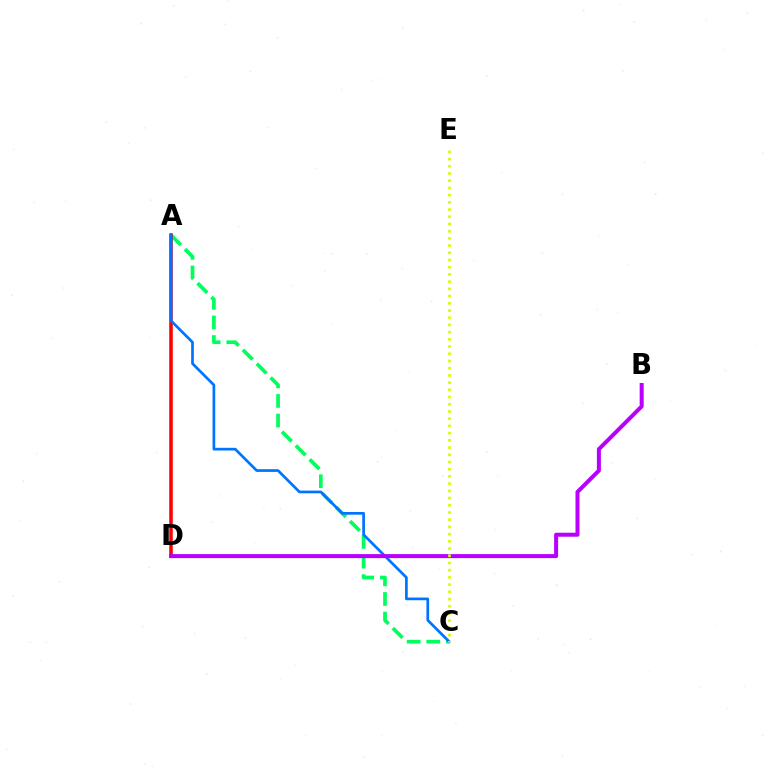{('A', 'C'): [{'color': '#00ff5c', 'line_style': 'dashed', 'thickness': 2.66}, {'color': '#0074ff', 'line_style': 'solid', 'thickness': 1.95}], ('A', 'D'): [{'color': '#ff0000', 'line_style': 'solid', 'thickness': 2.54}], ('B', 'D'): [{'color': '#b900ff', 'line_style': 'solid', 'thickness': 2.89}], ('C', 'E'): [{'color': '#d1ff00', 'line_style': 'dotted', 'thickness': 1.96}]}